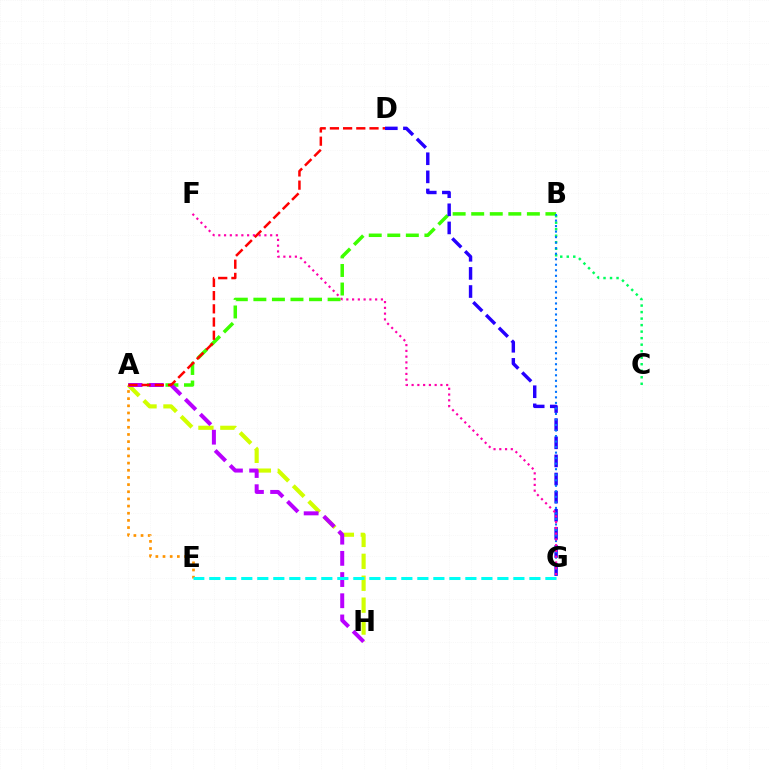{('A', 'B'): [{'color': '#3dff00', 'line_style': 'dashed', 'thickness': 2.52}], ('A', 'H'): [{'color': '#d1ff00', 'line_style': 'dashed', 'thickness': 2.98}, {'color': '#b900ff', 'line_style': 'dashed', 'thickness': 2.88}], ('A', 'E'): [{'color': '#ff9400', 'line_style': 'dotted', 'thickness': 1.95}], ('B', 'C'): [{'color': '#00ff5c', 'line_style': 'dotted', 'thickness': 1.77}], ('D', 'G'): [{'color': '#2500ff', 'line_style': 'dashed', 'thickness': 2.46}], ('B', 'G'): [{'color': '#0074ff', 'line_style': 'dotted', 'thickness': 1.5}], ('F', 'G'): [{'color': '#ff00ac', 'line_style': 'dotted', 'thickness': 1.57}], ('A', 'D'): [{'color': '#ff0000', 'line_style': 'dashed', 'thickness': 1.79}], ('E', 'G'): [{'color': '#00fff6', 'line_style': 'dashed', 'thickness': 2.17}]}